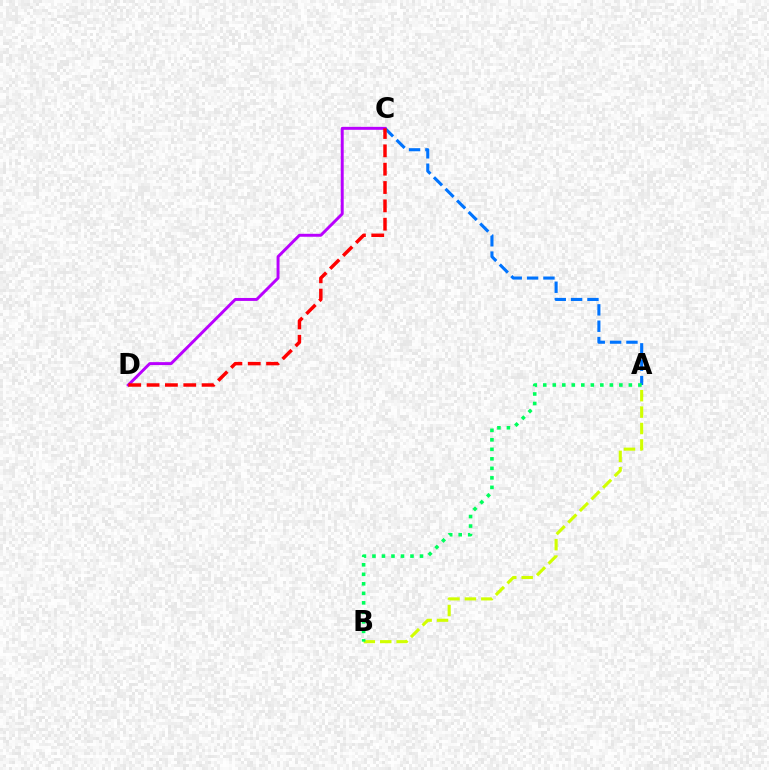{('A', 'C'): [{'color': '#0074ff', 'line_style': 'dashed', 'thickness': 2.22}], ('C', 'D'): [{'color': '#b900ff', 'line_style': 'solid', 'thickness': 2.12}, {'color': '#ff0000', 'line_style': 'dashed', 'thickness': 2.49}], ('A', 'B'): [{'color': '#d1ff00', 'line_style': 'dashed', 'thickness': 2.23}, {'color': '#00ff5c', 'line_style': 'dotted', 'thickness': 2.58}]}